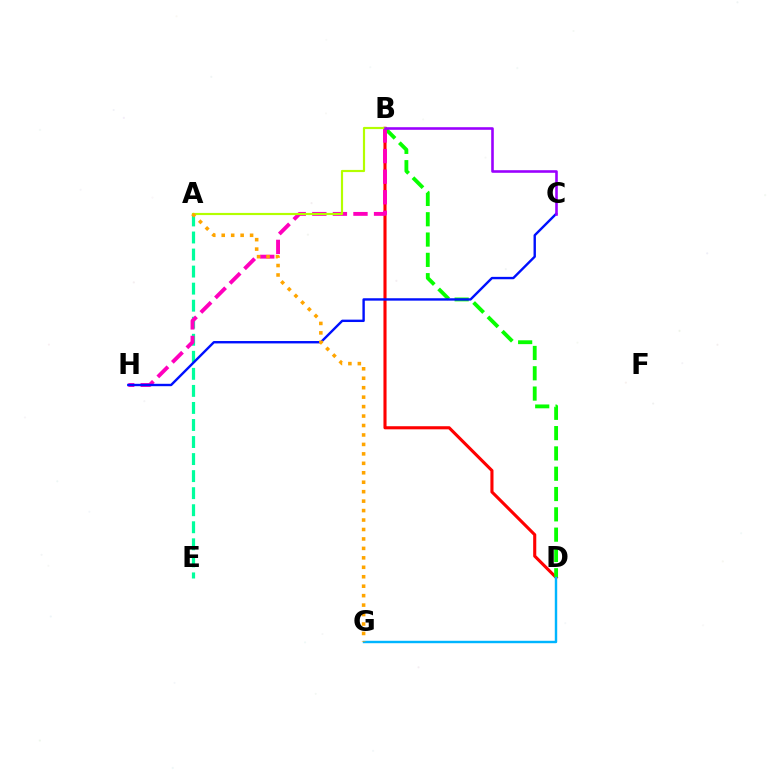{('A', 'E'): [{'color': '#00ff9d', 'line_style': 'dashed', 'thickness': 2.32}], ('B', 'D'): [{'color': '#ff0000', 'line_style': 'solid', 'thickness': 2.23}, {'color': '#08ff00', 'line_style': 'dashed', 'thickness': 2.76}], ('B', 'H'): [{'color': '#ff00bd', 'line_style': 'dashed', 'thickness': 2.8}], ('C', 'H'): [{'color': '#0010ff', 'line_style': 'solid', 'thickness': 1.72}], ('D', 'G'): [{'color': '#00b5ff', 'line_style': 'solid', 'thickness': 1.74}], ('A', 'B'): [{'color': '#b3ff00', 'line_style': 'solid', 'thickness': 1.56}], ('B', 'C'): [{'color': '#9b00ff', 'line_style': 'solid', 'thickness': 1.87}], ('A', 'G'): [{'color': '#ffa500', 'line_style': 'dotted', 'thickness': 2.57}]}